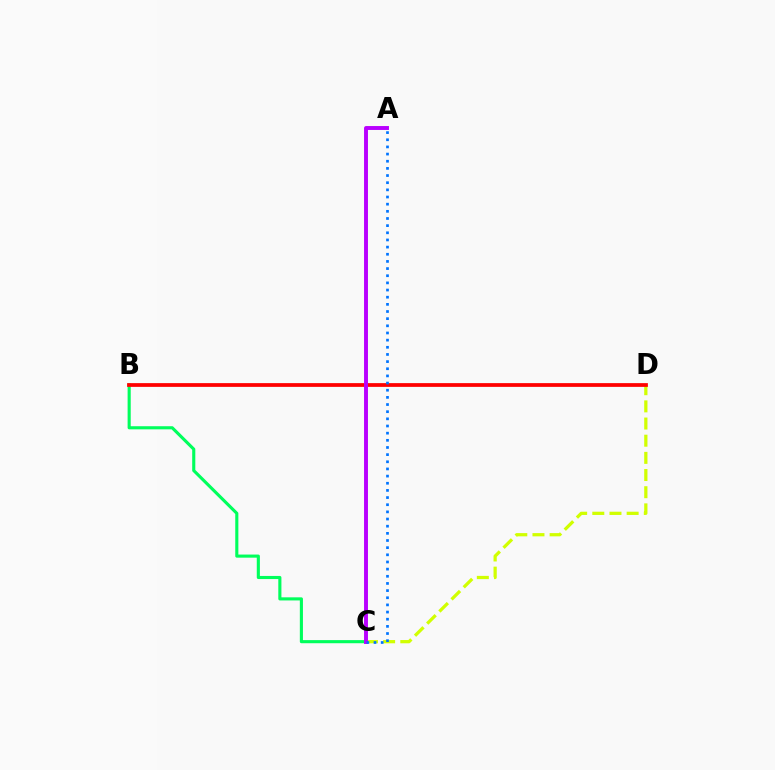{('B', 'C'): [{'color': '#00ff5c', 'line_style': 'solid', 'thickness': 2.24}], ('C', 'D'): [{'color': '#d1ff00', 'line_style': 'dashed', 'thickness': 2.33}], ('B', 'D'): [{'color': '#ff0000', 'line_style': 'solid', 'thickness': 2.7}], ('A', 'C'): [{'color': '#b900ff', 'line_style': 'solid', 'thickness': 2.82}, {'color': '#0074ff', 'line_style': 'dotted', 'thickness': 1.94}]}